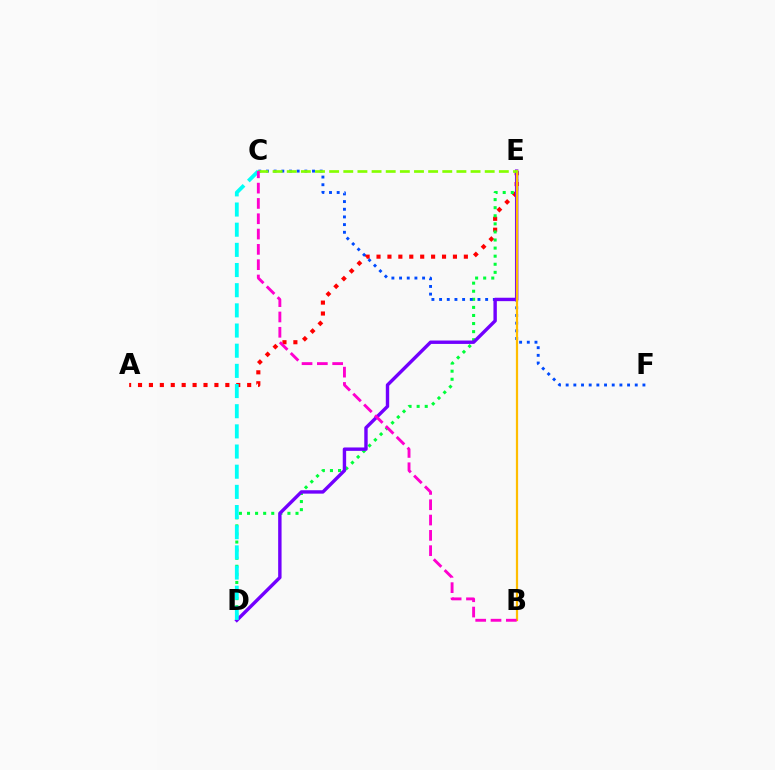{('A', 'E'): [{'color': '#ff0000', 'line_style': 'dotted', 'thickness': 2.97}], ('D', 'E'): [{'color': '#00ff39', 'line_style': 'dotted', 'thickness': 2.2}, {'color': '#7200ff', 'line_style': 'solid', 'thickness': 2.45}], ('C', 'F'): [{'color': '#004bff', 'line_style': 'dotted', 'thickness': 2.09}], ('B', 'E'): [{'color': '#ffbd00', 'line_style': 'solid', 'thickness': 1.61}], ('C', 'E'): [{'color': '#84ff00', 'line_style': 'dashed', 'thickness': 1.92}], ('C', 'D'): [{'color': '#00fff6', 'line_style': 'dashed', 'thickness': 2.74}], ('B', 'C'): [{'color': '#ff00cf', 'line_style': 'dashed', 'thickness': 2.08}]}